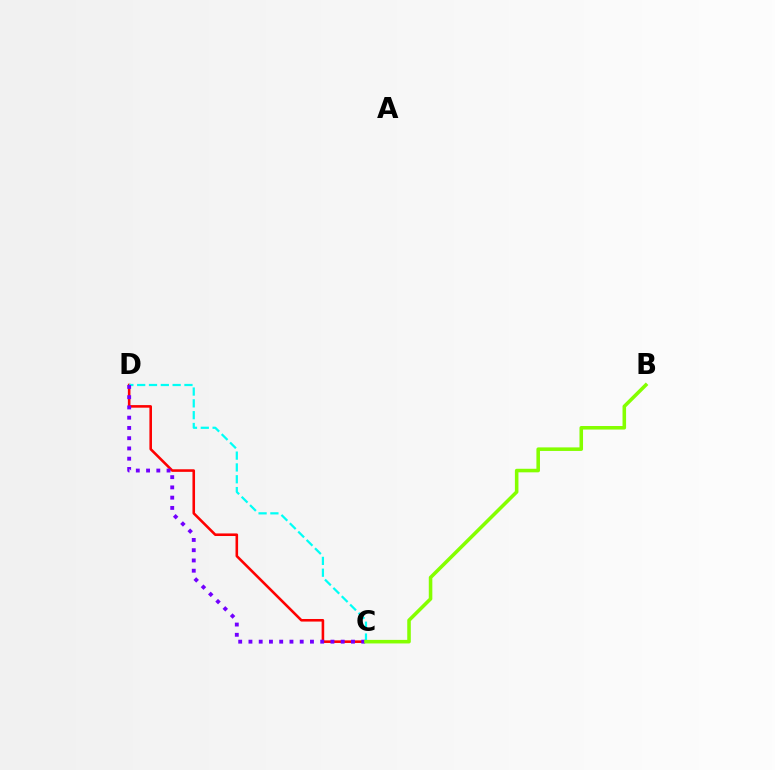{('C', 'D'): [{'color': '#ff0000', 'line_style': 'solid', 'thickness': 1.86}, {'color': '#00fff6', 'line_style': 'dashed', 'thickness': 1.61}, {'color': '#7200ff', 'line_style': 'dotted', 'thickness': 2.79}], ('B', 'C'): [{'color': '#84ff00', 'line_style': 'solid', 'thickness': 2.56}]}